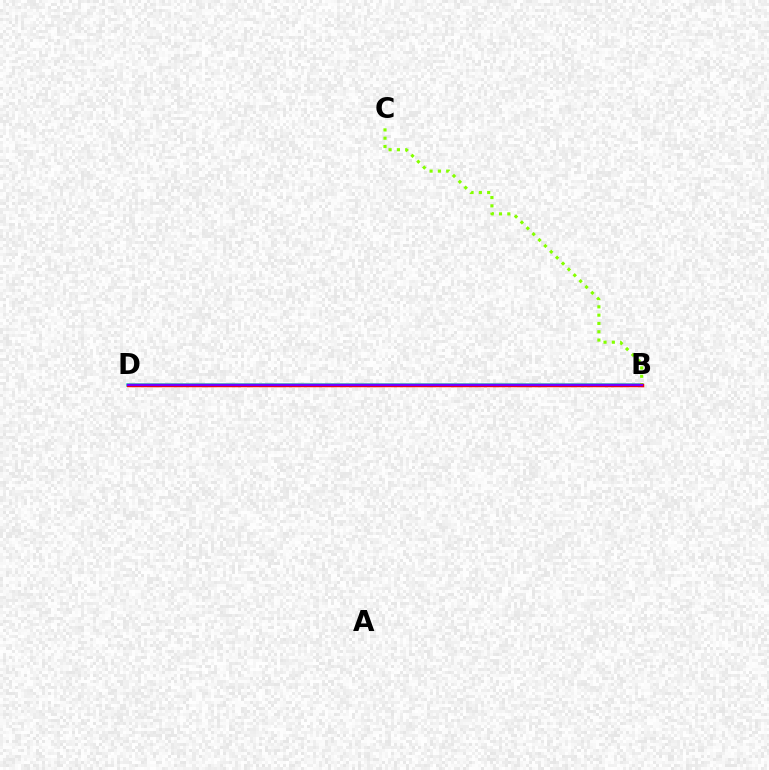{('B', 'D'): [{'color': '#00fff6', 'line_style': 'solid', 'thickness': 2.57}, {'color': '#ff0000', 'line_style': 'solid', 'thickness': 2.5}, {'color': '#7200ff', 'line_style': 'solid', 'thickness': 1.63}], ('B', 'C'): [{'color': '#84ff00', 'line_style': 'dotted', 'thickness': 2.26}]}